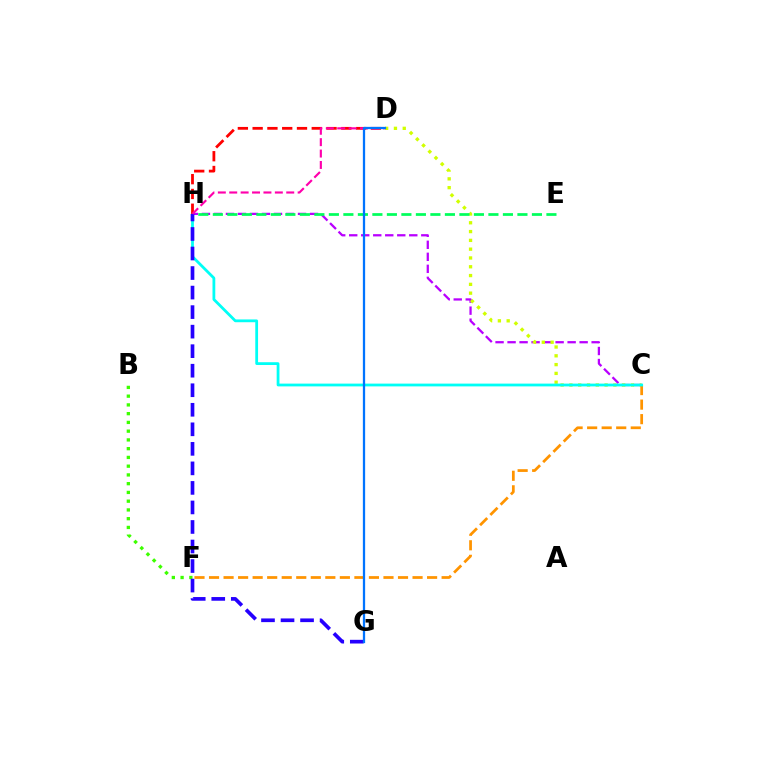{('B', 'F'): [{'color': '#3dff00', 'line_style': 'dotted', 'thickness': 2.38}], ('C', 'H'): [{'color': '#b900ff', 'line_style': 'dashed', 'thickness': 1.63}, {'color': '#00fff6', 'line_style': 'solid', 'thickness': 2.0}], ('C', 'D'): [{'color': '#d1ff00', 'line_style': 'dotted', 'thickness': 2.39}], ('C', 'F'): [{'color': '#ff9400', 'line_style': 'dashed', 'thickness': 1.97}], ('E', 'H'): [{'color': '#00ff5c', 'line_style': 'dashed', 'thickness': 1.97}], ('G', 'H'): [{'color': '#2500ff', 'line_style': 'dashed', 'thickness': 2.65}], ('D', 'H'): [{'color': '#ff0000', 'line_style': 'dashed', 'thickness': 2.01}, {'color': '#ff00ac', 'line_style': 'dashed', 'thickness': 1.55}], ('D', 'G'): [{'color': '#0074ff', 'line_style': 'solid', 'thickness': 1.63}]}